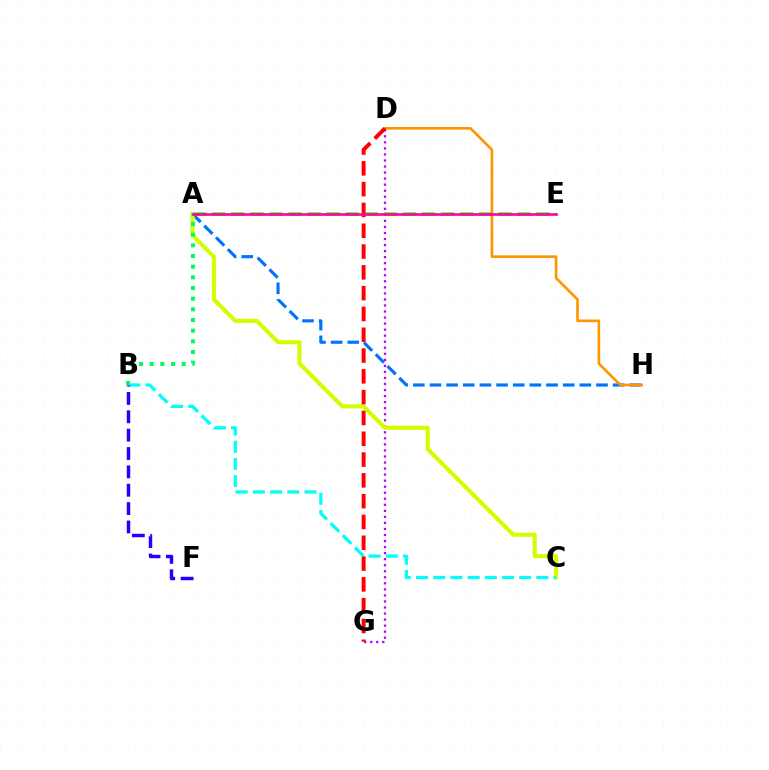{('A', 'H'): [{'color': '#0074ff', 'line_style': 'dashed', 'thickness': 2.26}], ('D', 'G'): [{'color': '#b900ff', 'line_style': 'dotted', 'thickness': 1.64}, {'color': '#ff0000', 'line_style': 'dashed', 'thickness': 2.83}], ('A', 'C'): [{'color': '#d1ff00', 'line_style': 'solid', 'thickness': 2.94}], ('D', 'H'): [{'color': '#ff9400', 'line_style': 'solid', 'thickness': 1.89}], ('A', 'E'): [{'color': '#3dff00', 'line_style': 'dashed', 'thickness': 2.59}, {'color': '#ff00ac', 'line_style': 'solid', 'thickness': 1.92}], ('B', 'C'): [{'color': '#00fff6', 'line_style': 'dashed', 'thickness': 2.34}], ('A', 'B'): [{'color': '#00ff5c', 'line_style': 'dotted', 'thickness': 2.9}], ('B', 'F'): [{'color': '#2500ff', 'line_style': 'dashed', 'thickness': 2.49}]}